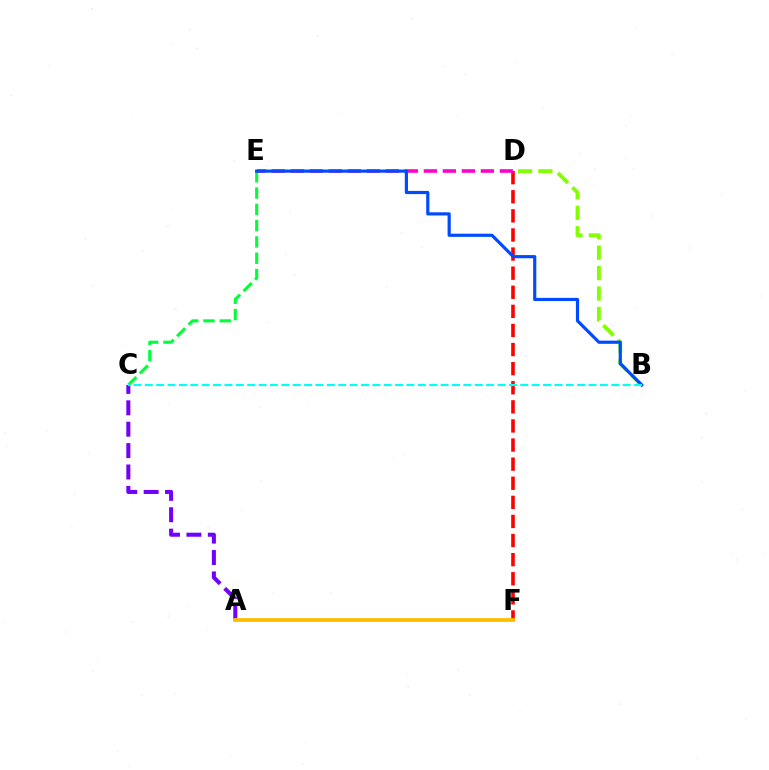{('D', 'F'): [{'color': '#ff0000', 'line_style': 'dashed', 'thickness': 2.59}], ('C', 'E'): [{'color': '#00ff39', 'line_style': 'dashed', 'thickness': 2.21}], ('D', 'E'): [{'color': '#ff00cf', 'line_style': 'dashed', 'thickness': 2.58}], ('A', 'C'): [{'color': '#7200ff', 'line_style': 'dashed', 'thickness': 2.91}], ('B', 'D'): [{'color': '#84ff00', 'line_style': 'dashed', 'thickness': 2.77}], ('A', 'F'): [{'color': '#ffbd00', 'line_style': 'solid', 'thickness': 2.72}], ('B', 'E'): [{'color': '#004bff', 'line_style': 'solid', 'thickness': 2.28}], ('B', 'C'): [{'color': '#00fff6', 'line_style': 'dashed', 'thickness': 1.55}]}